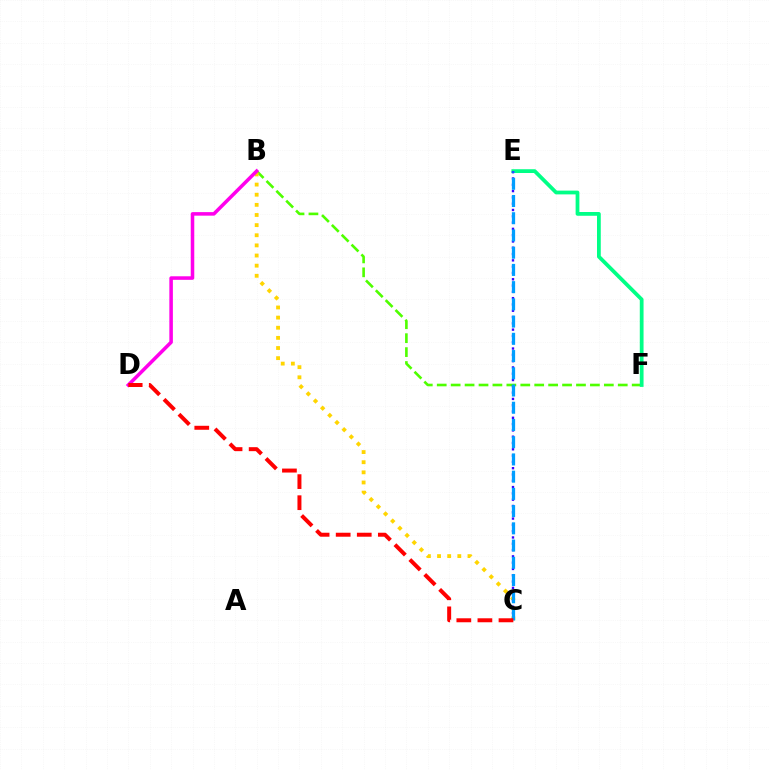{('B', 'F'): [{'color': '#4fff00', 'line_style': 'dashed', 'thickness': 1.89}], ('B', 'C'): [{'color': '#ffd500', 'line_style': 'dotted', 'thickness': 2.75}], ('E', 'F'): [{'color': '#00ff86', 'line_style': 'solid', 'thickness': 2.71}], ('B', 'D'): [{'color': '#ff00ed', 'line_style': 'solid', 'thickness': 2.55}], ('C', 'E'): [{'color': '#3700ff', 'line_style': 'dotted', 'thickness': 1.71}, {'color': '#009eff', 'line_style': 'dashed', 'thickness': 2.34}], ('C', 'D'): [{'color': '#ff0000', 'line_style': 'dashed', 'thickness': 2.86}]}